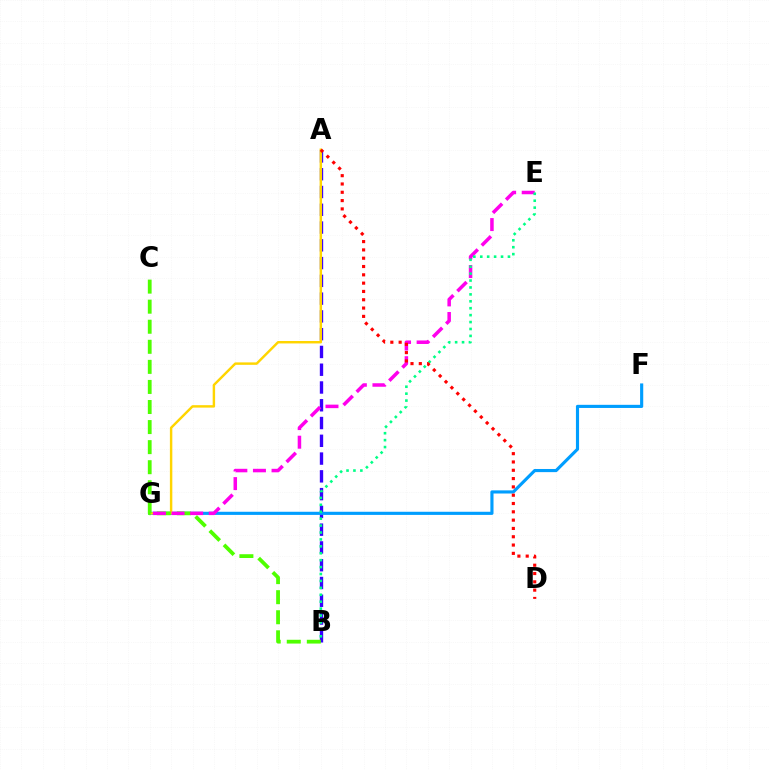{('A', 'B'): [{'color': '#3700ff', 'line_style': 'dashed', 'thickness': 2.41}], ('F', 'G'): [{'color': '#009eff', 'line_style': 'solid', 'thickness': 2.26}], ('A', 'G'): [{'color': '#ffd500', 'line_style': 'solid', 'thickness': 1.75}], ('B', 'C'): [{'color': '#4fff00', 'line_style': 'dashed', 'thickness': 2.73}], ('E', 'G'): [{'color': '#ff00ed', 'line_style': 'dashed', 'thickness': 2.53}], ('B', 'E'): [{'color': '#00ff86', 'line_style': 'dotted', 'thickness': 1.88}], ('A', 'D'): [{'color': '#ff0000', 'line_style': 'dotted', 'thickness': 2.26}]}